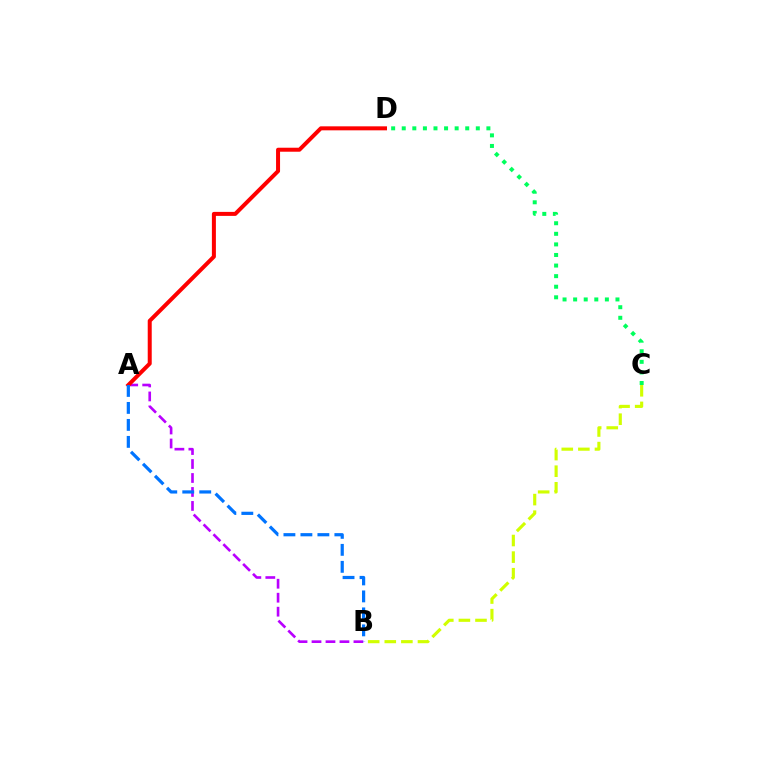{('B', 'C'): [{'color': '#d1ff00', 'line_style': 'dashed', 'thickness': 2.25}], ('A', 'B'): [{'color': '#b900ff', 'line_style': 'dashed', 'thickness': 1.9}, {'color': '#0074ff', 'line_style': 'dashed', 'thickness': 2.31}], ('A', 'D'): [{'color': '#ff0000', 'line_style': 'solid', 'thickness': 2.88}], ('C', 'D'): [{'color': '#00ff5c', 'line_style': 'dotted', 'thickness': 2.88}]}